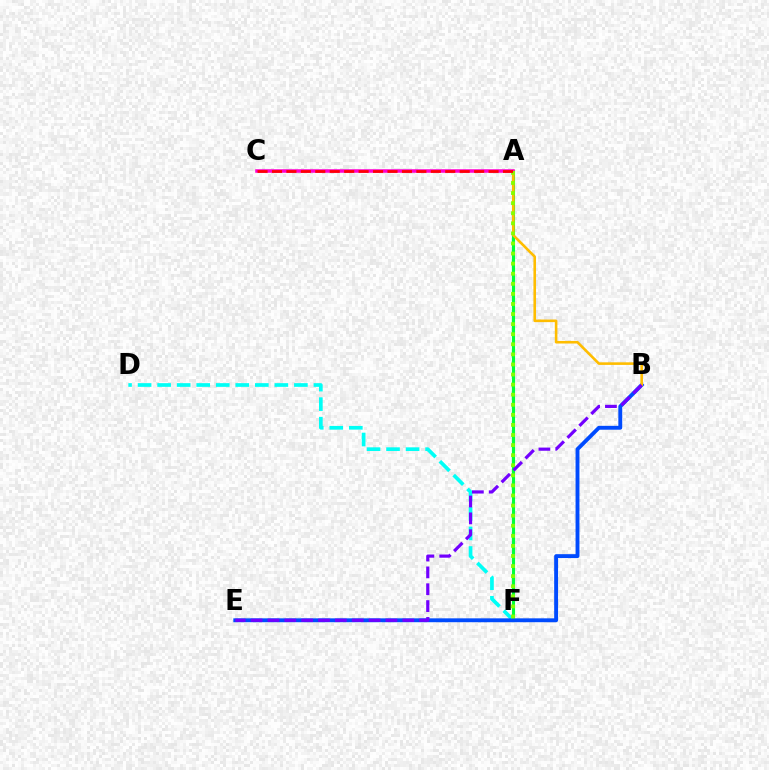{('D', 'F'): [{'color': '#00fff6', 'line_style': 'dashed', 'thickness': 2.65}], ('A', 'F'): [{'color': '#00ff39', 'line_style': 'solid', 'thickness': 2.24}, {'color': '#84ff00', 'line_style': 'dotted', 'thickness': 2.74}], ('B', 'E'): [{'color': '#004bff', 'line_style': 'solid', 'thickness': 2.79}, {'color': '#7200ff', 'line_style': 'dashed', 'thickness': 2.29}], ('A', 'B'): [{'color': '#ffbd00', 'line_style': 'solid', 'thickness': 1.87}], ('A', 'C'): [{'color': '#ff00cf', 'line_style': 'solid', 'thickness': 2.54}, {'color': '#ff0000', 'line_style': 'dashed', 'thickness': 1.96}]}